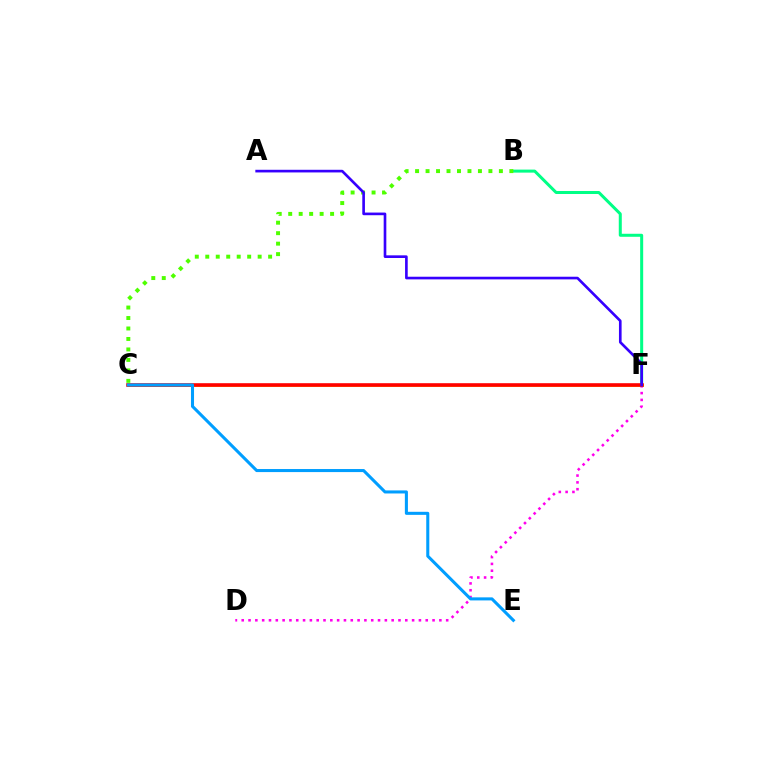{('C', 'F'): [{'color': '#ffd500', 'line_style': 'solid', 'thickness': 2.12}, {'color': '#ff0000', 'line_style': 'solid', 'thickness': 2.59}], ('D', 'F'): [{'color': '#ff00ed', 'line_style': 'dotted', 'thickness': 1.85}], ('B', 'F'): [{'color': '#00ff86', 'line_style': 'solid', 'thickness': 2.17}], ('B', 'C'): [{'color': '#4fff00', 'line_style': 'dotted', 'thickness': 2.85}], ('C', 'E'): [{'color': '#009eff', 'line_style': 'solid', 'thickness': 2.2}], ('A', 'F'): [{'color': '#3700ff', 'line_style': 'solid', 'thickness': 1.91}]}